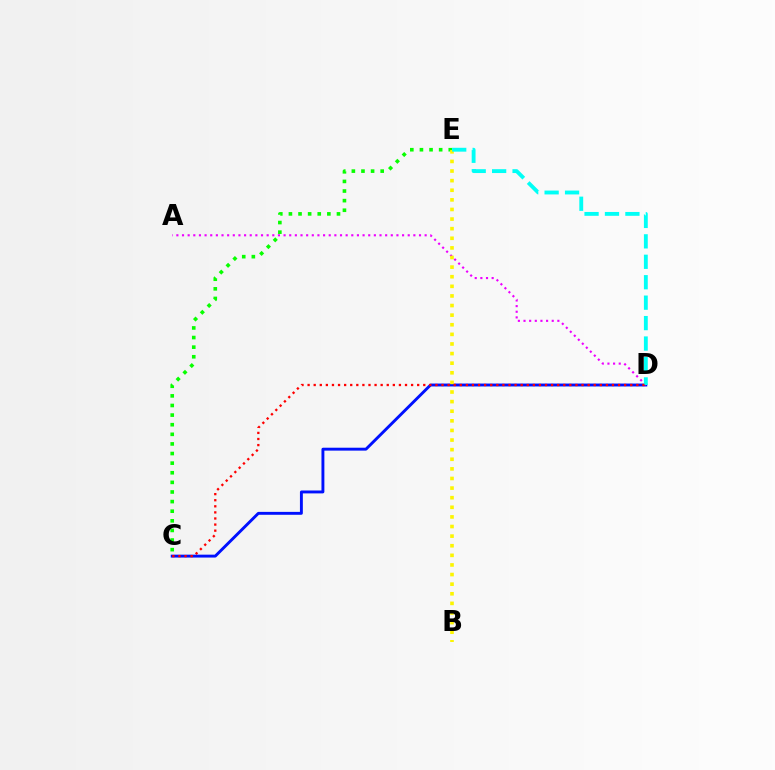{('C', 'D'): [{'color': '#0010ff', 'line_style': 'solid', 'thickness': 2.09}, {'color': '#ff0000', 'line_style': 'dotted', 'thickness': 1.65}], ('A', 'D'): [{'color': '#ee00ff', 'line_style': 'dotted', 'thickness': 1.53}], ('C', 'E'): [{'color': '#08ff00', 'line_style': 'dotted', 'thickness': 2.61}], ('B', 'E'): [{'color': '#fcf500', 'line_style': 'dotted', 'thickness': 2.61}], ('D', 'E'): [{'color': '#00fff6', 'line_style': 'dashed', 'thickness': 2.78}]}